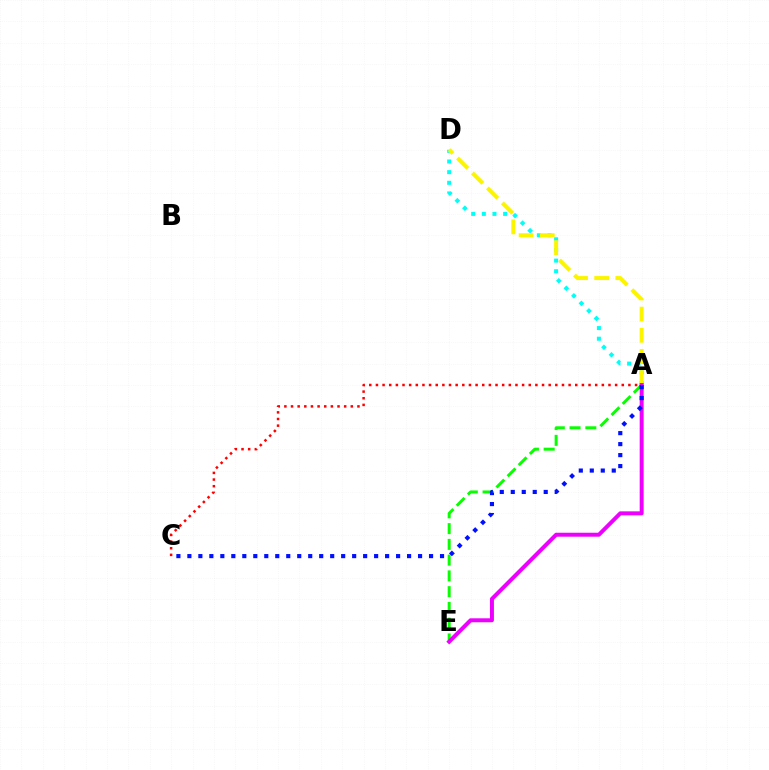{('A', 'D'): [{'color': '#00fff6', 'line_style': 'dotted', 'thickness': 2.89}, {'color': '#fcf500', 'line_style': 'dashed', 'thickness': 2.88}], ('A', 'E'): [{'color': '#08ff00', 'line_style': 'dashed', 'thickness': 2.14}, {'color': '#ee00ff', 'line_style': 'solid', 'thickness': 2.86}], ('A', 'C'): [{'color': '#0010ff', 'line_style': 'dotted', 'thickness': 2.98}, {'color': '#ff0000', 'line_style': 'dotted', 'thickness': 1.81}]}